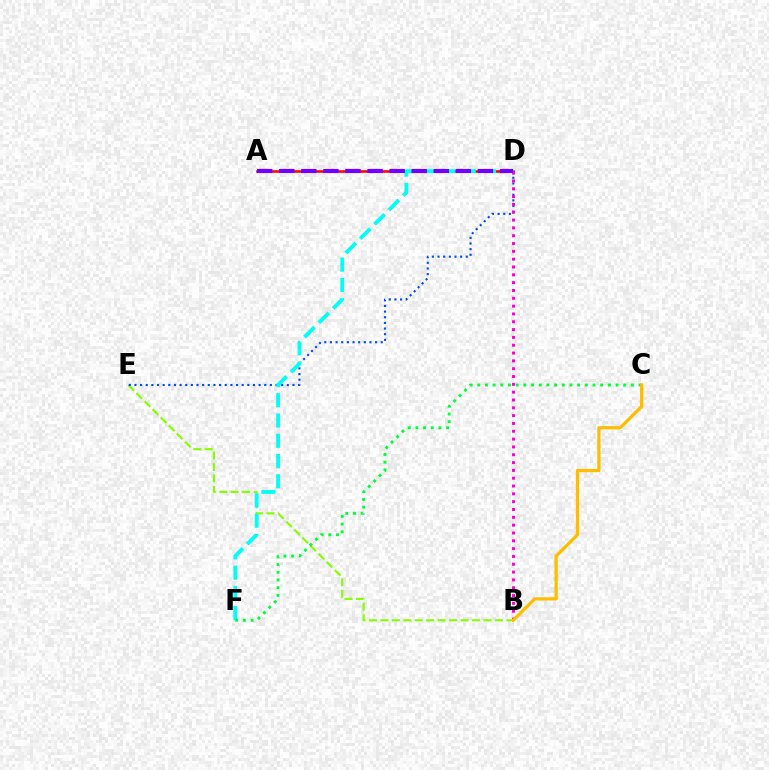{('A', 'D'): [{'color': '#ff0000', 'line_style': 'solid', 'thickness': 1.84}, {'color': '#7200ff', 'line_style': 'dashed', 'thickness': 3.0}], ('B', 'E'): [{'color': '#84ff00', 'line_style': 'dashed', 'thickness': 1.56}], ('D', 'E'): [{'color': '#004bff', 'line_style': 'dotted', 'thickness': 1.53}], ('D', 'F'): [{'color': '#00fff6', 'line_style': 'dashed', 'thickness': 2.75}], ('C', 'F'): [{'color': '#00ff39', 'line_style': 'dotted', 'thickness': 2.09}], ('B', 'D'): [{'color': '#ff00cf', 'line_style': 'dotted', 'thickness': 2.13}], ('B', 'C'): [{'color': '#ffbd00', 'line_style': 'solid', 'thickness': 2.33}]}